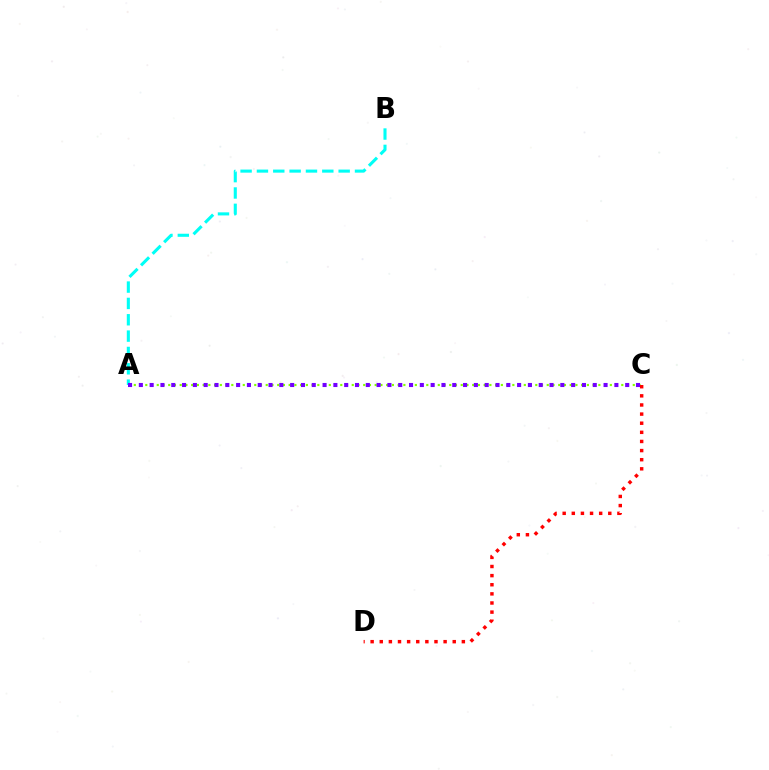{('A', 'C'): [{'color': '#84ff00', 'line_style': 'dotted', 'thickness': 1.56}, {'color': '#7200ff', 'line_style': 'dotted', 'thickness': 2.94}], ('A', 'B'): [{'color': '#00fff6', 'line_style': 'dashed', 'thickness': 2.22}], ('C', 'D'): [{'color': '#ff0000', 'line_style': 'dotted', 'thickness': 2.48}]}